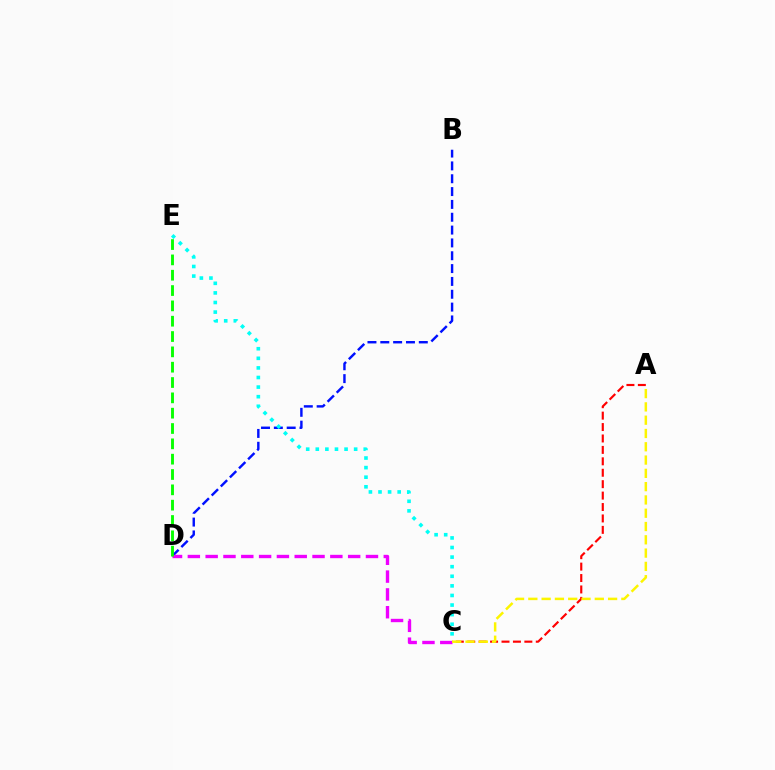{('B', 'D'): [{'color': '#0010ff', 'line_style': 'dashed', 'thickness': 1.74}], ('A', 'C'): [{'color': '#ff0000', 'line_style': 'dashed', 'thickness': 1.55}, {'color': '#fcf500', 'line_style': 'dashed', 'thickness': 1.81}], ('C', 'D'): [{'color': '#ee00ff', 'line_style': 'dashed', 'thickness': 2.42}], ('D', 'E'): [{'color': '#08ff00', 'line_style': 'dashed', 'thickness': 2.08}], ('C', 'E'): [{'color': '#00fff6', 'line_style': 'dotted', 'thickness': 2.61}]}